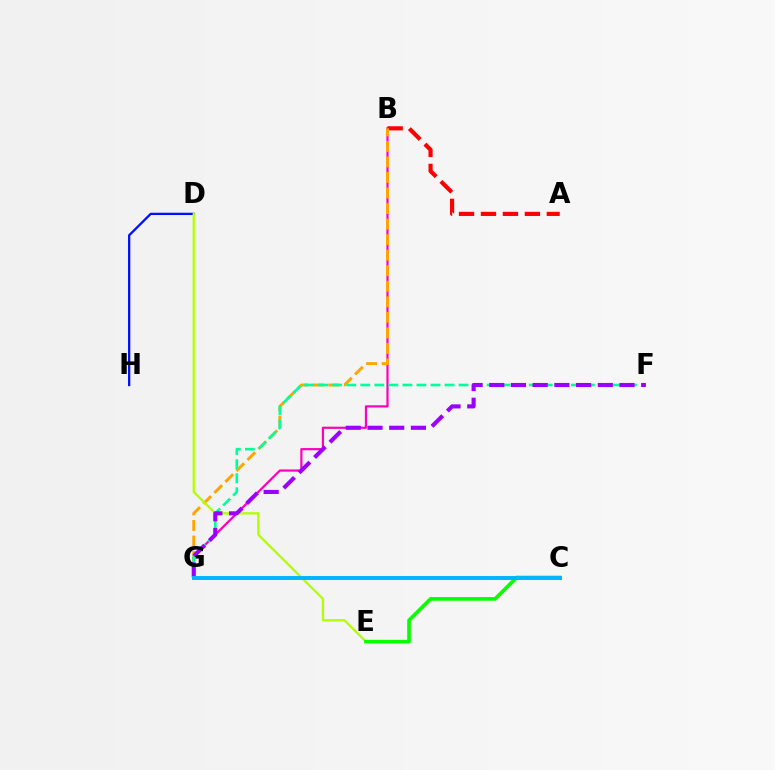{('D', 'H'): [{'color': '#0010ff', 'line_style': 'solid', 'thickness': 1.65}], ('B', 'G'): [{'color': '#ff00bd', 'line_style': 'solid', 'thickness': 1.6}, {'color': '#ffa500', 'line_style': 'dashed', 'thickness': 2.11}], ('A', 'B'): [{'color': '#ff0000', 'line_style': 'dashed', 'thickness': 2.98}], ('D', 'E'): [{'color': '#b3ff00', 'line_style': 'solid', 'thickness': 1.65}], ('F', 'G'): [{'color': '#00ff9d', 'line_style': 'dashed', 'thickness': 1.91}, {'color': '#9b00ff', 'line_style': 'dashed', 'thickness': 2.95}], ('C', 'E'): [{'color': '#08ff00', 'line_style': 'solid', 'thickness': 2.63}], ('C', 'G'): [{'color': '#00b5ff', 'line_style': 'solid', 'thickness': 2.82}]}